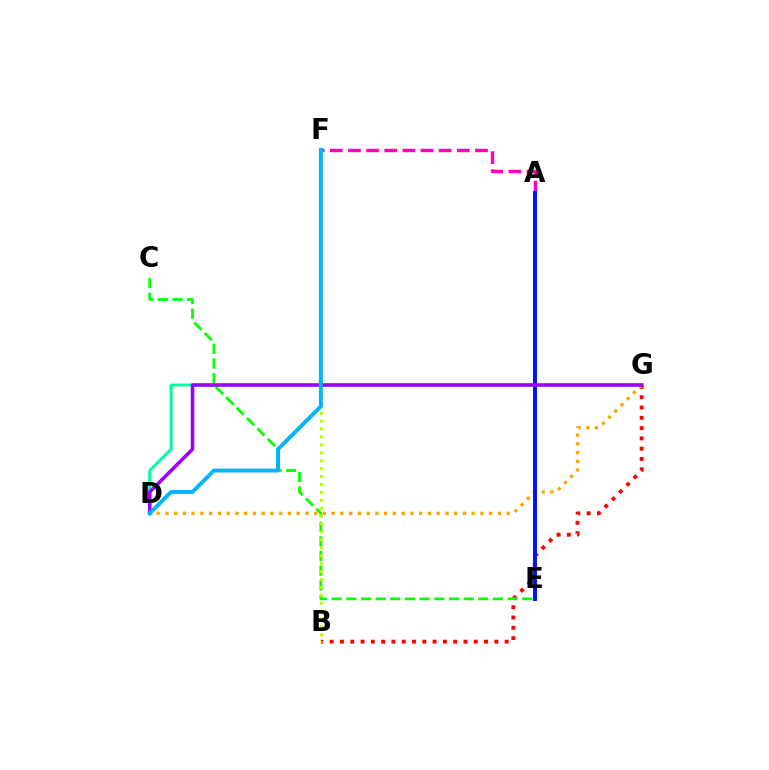{('B', 'G'): [{'color': '#ff0000', 'line_style': 'dotted', 'thickness': 2.8}], ('C', 'E'): [{'color': '#08ff00', 'line_style': 'dashed', 'thickness': 1.99}], ('A', 'F'): [{'color': '#ff00bd', 'line_style': 'dashed', 'thickness': 2.46}], ('D', 'G'): [{'color': '#ffa500', 'line_style': 'dotted', 'thickness': 2.38}, {'color': '#00ff9d', 'line_style': 'solid', 'thickness': 2.12}, {'color': '#9b00ff', 'line_style': 'solid', 'thickness': 2.56}], ('A', 'E'): [{'color': '#0010ff', 'line_style': 'solid', 'thickness': 2.83}], ('B', 'F'): [{'color': '#b3ff00', 'line_style': 'dotted', 'thickness': 2.15}], ('D', 'F'): [{'color': '#00b5ff', 'line_style': 'solid', 'thickness': 2.81}]}